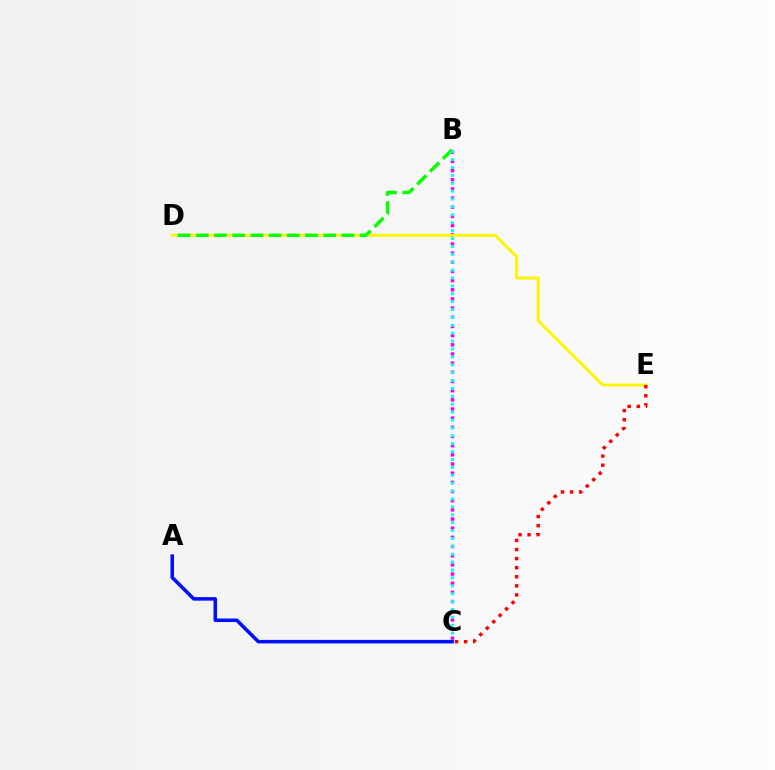{('B', 'C'): [{'color': '#ee00ff', 'line_style': 'dotted', 'thickness': 2.49}, {'color': '#00fff6', 'line_style': 'dotted', 'thickness': 2.14}], ('D', 'E'): [{'color': '#fcf500', 'line_style': 'solid', 'thickness': 2.1}], ('C', 'E'): [{'color': '#ff0000', 'line_style': 'dotted', 'thickness': 2.47}], ('B', 'D'): [{'color': '#08ff00', 'line_style': 'dashed', 'thickness': 2.47}], ('A', 'C'): [{'color': '#0010ff', 'line_style': 'solid', 'thickness': 2.55}]}